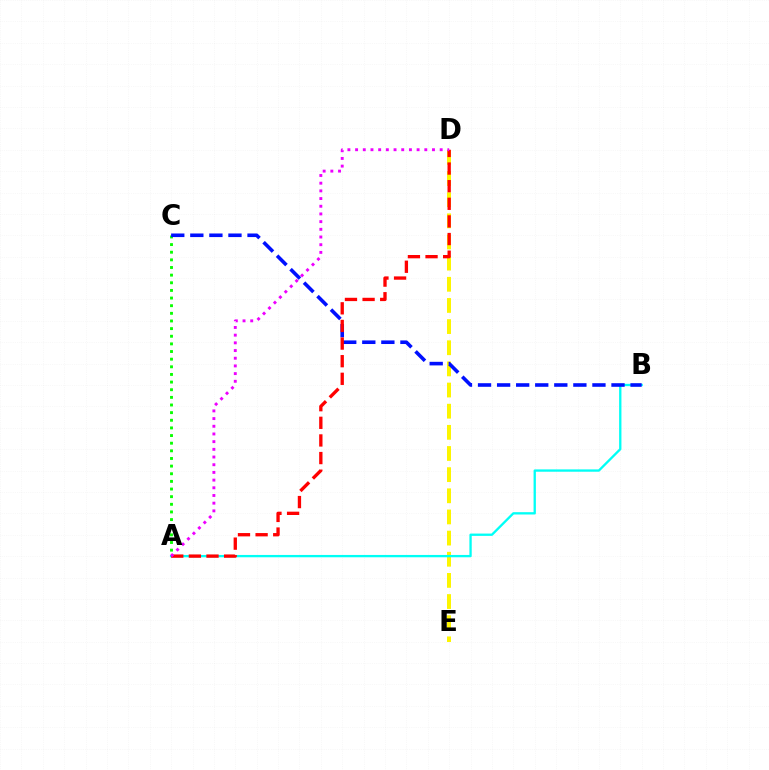{('A', 'C'): [{'color': '#08ff00', 'line_style': 'dotted', 'thickness': 2.08}], ('D', 'E'): [{'color': '#fcf500', 'line_style': 'dashed', 'thickness': 2.87}], ('A', 'B'): [{'color': '#00fff6', 'line_style': 'solid', 'thickness': 1.67}], ('B', 'C'): [{'color': '#0010ff', 'line_style': 'dashed', 'thickness': 2.59}], ('A', 'D'): [{'color': '#ff0000', 'line_style': 'dashed', 'thickness': 2.39}, {'color': '#ee00ff', 'line_style': 'dotted', 'thickness': 2.09}]}